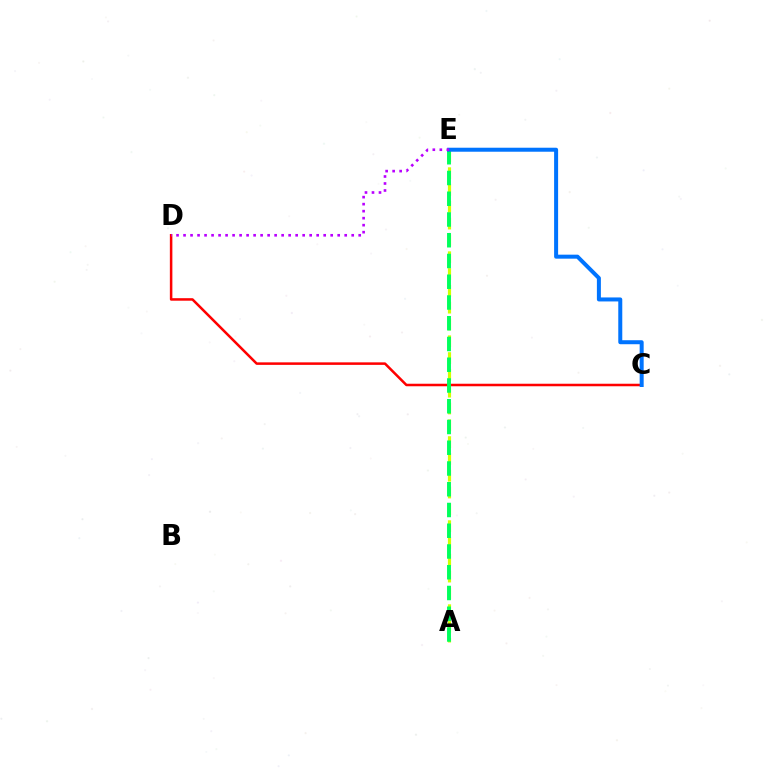{('C', 'D'): [{'color': '#ff0000', 'line_style': 'solid', 'thickness': 1.81}], ('A', 'E'): [{'color': '#d1ff00', 'line_style': 'dashed', 'thickness': 2.28}, {'color': '#00ff5c', 'line_style': 'dashed', 'thickness': 2.82}], ('C', 'E'): [{'color': '#0074ff', 'line_style': 'solid', 'thickness': 2.88}], ('D', 'E'): [{'color': '#b900ff', 'line_style': 'dotted', 'thickness': 1.9}]}